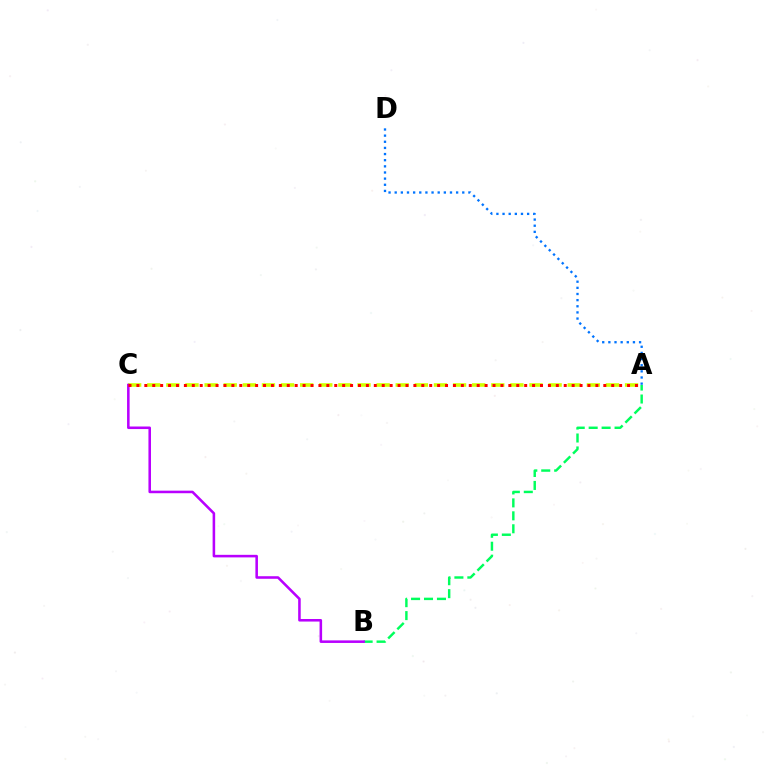{('A', 'C'): [{'color': '#d1ff00', 'line_style': 'dashed', 'thickness': 2.6}, {'color': '#ff0000', 'line_style': 'dotted', 'thickness': 2.15}], ('A', 'B'): [{'color': '#00ff5c', 'line_style': 'dashed', 'thickness': 1.76}], ('B', 'C'): [{'color': '#b900ff', 'line_style': 'solid', 'thickness': 1.84}], ('A', 'D'): [{'color': '#0074ff', 'line_style': 'dotted', 'thickness': 1.67}]}